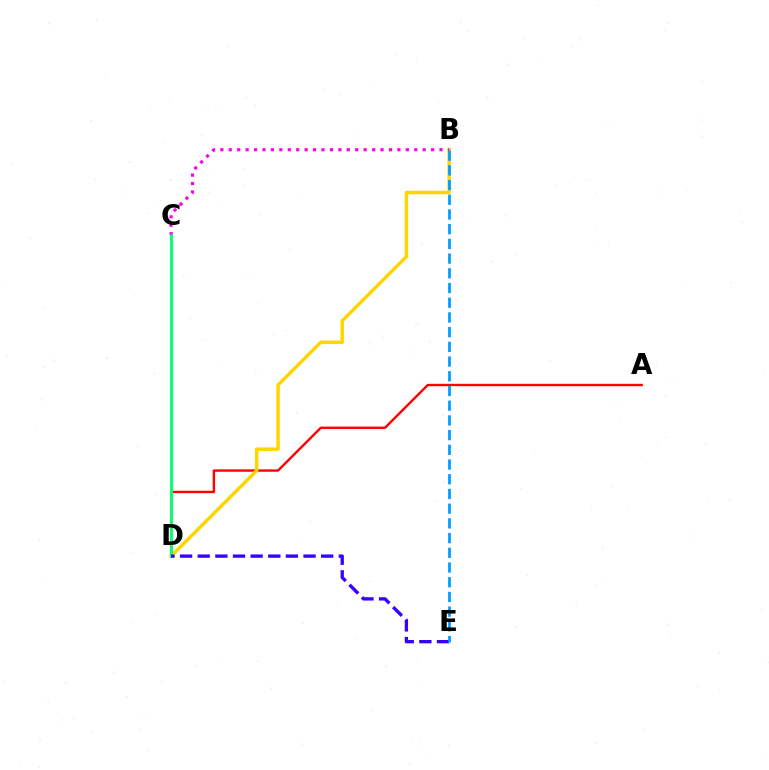{('A', 'D'): [{'color': '#ff0000', 'line_style': 'solid', 'thickness': 1.72}], ('B', 'D'): [{'color': '#ffd500', 'line_style': 'solid', 'thickness': 2.5}], ('C', 'D'): [{'color': '#4fff00', 'line_style': 'solid', 'thickness': 1.9}, {'color': '#00ff86', 'line_style': 'solid', 'thickness': 1.87}], ('B', 'C'): [{'color': '#ff00ed', 'line_style': 'dotted', 'thickness': 2.29}], ('D', 'E'): [{'color': '#3700ff', 'line_style': 'dashed', 'thickness': 2.4}], ('B', 'E'): [{'color': '#009eff', 'line_style': 'dashed', 'thickness': 2.0}]}